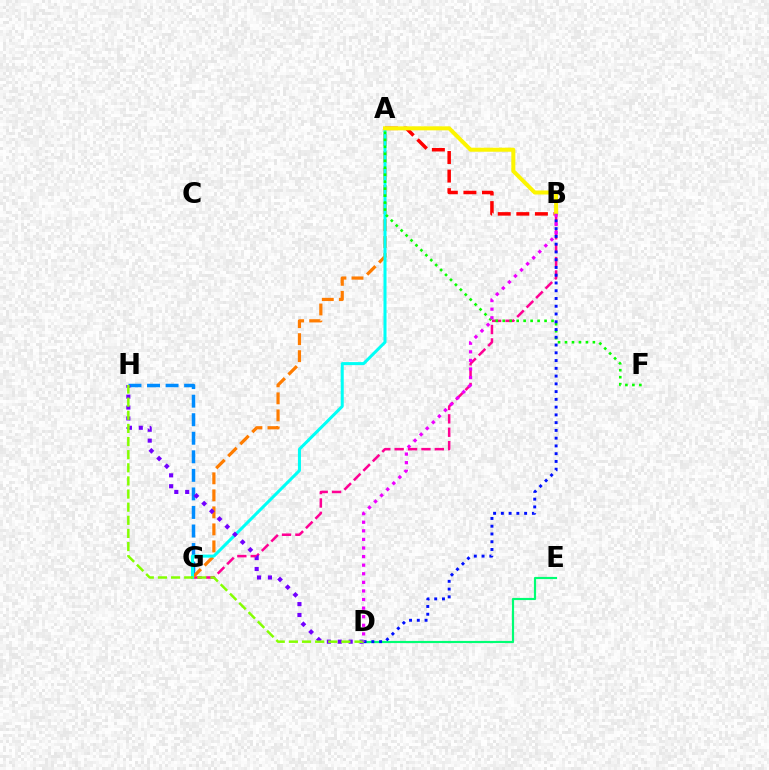{('G', 'H'): [{'color': '#008cff', 'line_style': 'dashed', 'thickness': 2.52}], ('B', 'G'): [{'color': '#ff0094', 'line_style': 'dashed', 'thickness': 1.82}], ('A', 'G'): [{'color': '#ff7c00', 'line_style': 'dashed', 'thickness': 2.31}, {'color': '#00fff6', 'line_style': 'solid', 'thickness': 2.18}], ('D', 'H'): [{'color': '#7200ff', 'line_style': 'dotted', 'thickness': 2.96}, {'color': '#84ff00', 'line_style': 'dashed', 'thickness': 1.78}], ('A', 'F'): [{'color': '#08ff00', 'line_style': 'dotted', 'thickness': 1.89}], ('A', 'B'): [{'color': '#ff0000', 'line_style': 'dashed', 'thickness': 2.52}, {'color': '#fcf500', 'line_style': 'solid', 'thickness': 2.89}], ('D', 'E'): [{'color': '#00ff74', 'line_style': 'solid', 'thickness': 1.56}], ('B', 'D'): [{'color': '#0010ff', 'line_style': 'dotted', 'thickness': 2.11}, {'color': '#ee00ff', 'line_style': 'dotted', 'thickness': 2.33}]}